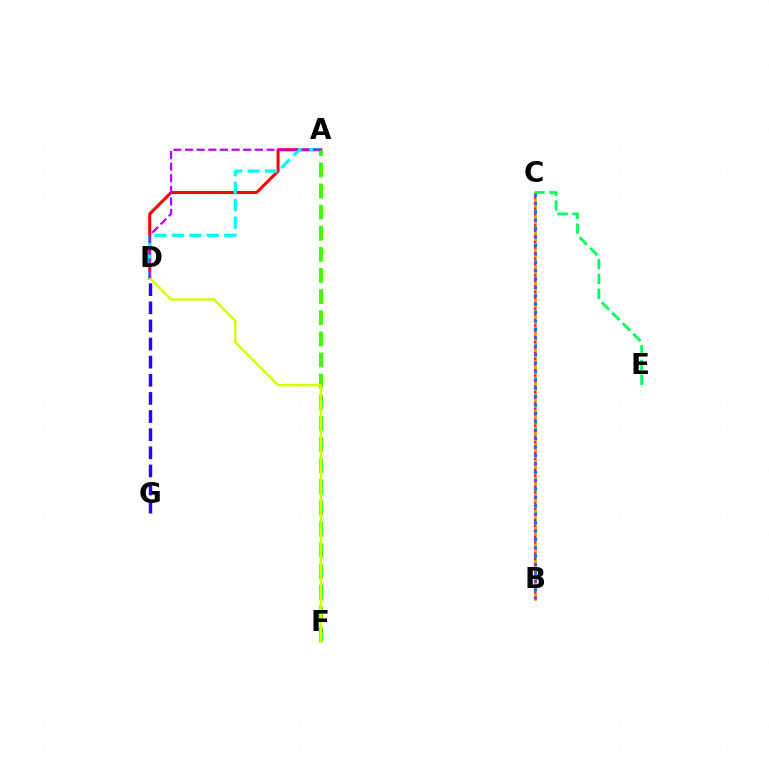{('A', 'D'): [{'color': '#ff0000', 'line_style': 'solid', 'thickness': 2.17}, {'color': '#00fff6', 'line_style': 'dashed', 'thickness': 2.38}, {'color': '#b900ff', 'line_style': 'dashed', 'thickness': 1.58}], ('B', 'C'): [{'color': '#ff9400', 'line_style': 'solid', 'thickness': 1.98}, {'color': '#0074ff', 'line_style': 'dotted', 'thickness': 2.28}, {'color': '#ff00ac', 'line_style': 'dotted', 'thickness': 1.51}], ('C', 'E'): [{'color': '#00ff5c', 'line_style': 'dashed', 'thickness': 2.01}], ('A', 'F'): [{'color': '#3dff00', 'line_style': 'dashed', 'thickness': 2.87}], ('D', 'F'): [{'color': '#d1ff00', 'line_style': 'solid', 'thickness': 1.77}], ('D', 'G'): [{'color': '#2500ff', 'line_style': 'dashed', 'thickness': 2.46}]}